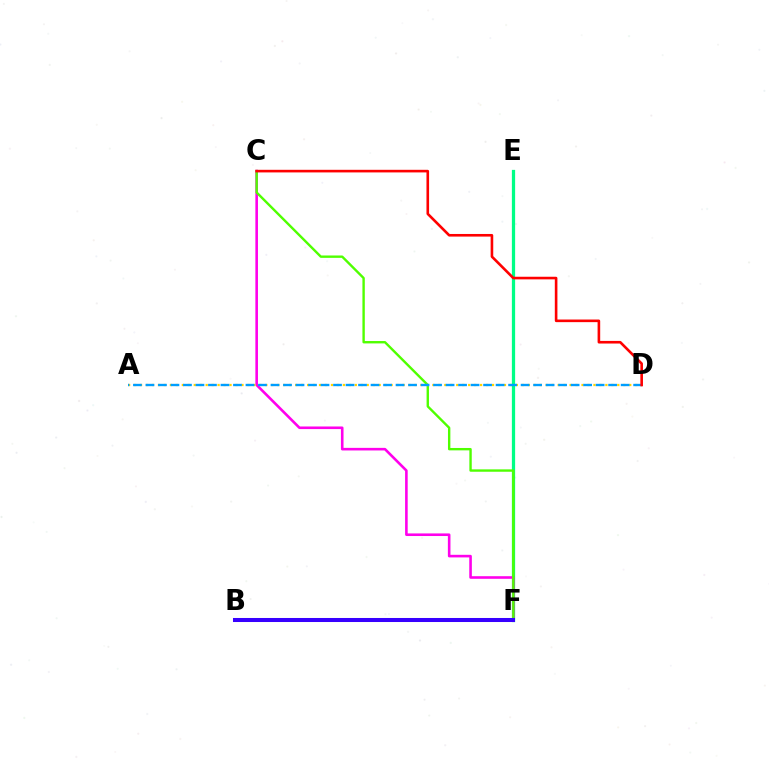{('E', 'F'): [{'color': '#00ff86', 'line_style': 'solid', 'thickness': 2.34}], ('C', 'F'): [{'color': '#ff00ed', 'line_style': 'solid', 'thickness': 1.87}, {'color': '#4fff00', 'line_style': 'solid', 'thickness': 1.72}], ('A', 'D'): [{'color': '#ffd500', 'line_style': 'dotted', 'thickness': 1.62}, {'color': '#009eff', 'line_style': 'dashed', 'thickness': 1.7}], ('C', 'D'): [{'color': '#ff0000', 'line_style': 'solid', 'thickness': 1.88}], ('B', 'F'): [{'color': '#3700ff', 'line_style': 'solid', 'thickness': 2.91}]}